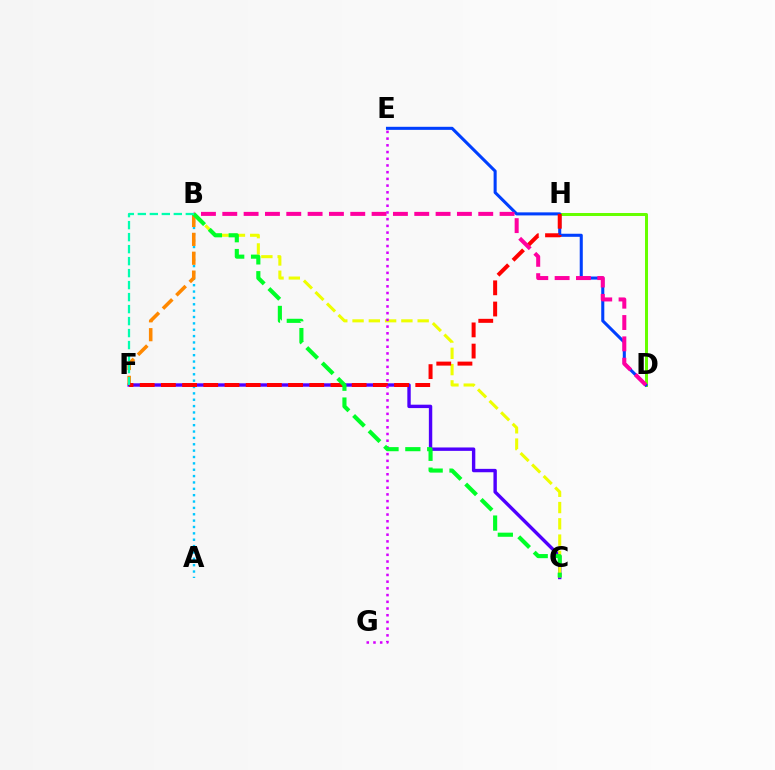{('C', 'F'): [{'color': '#4f00ff', 'line_style': 'solid', 'thickness': 2.44}], ('A', 'B'): [{'color': '#00c7ff', 'line_style': 'dotted', 'thickness': 1.73}], ('B', 'C'): [{'color': '#eeff00', 'line_style': 'dashed', 'thickness': 2.21}, {'color': '#00ff27', 'line_style': 'dashed', 'thickness': 2.97}], ('D', 'H'): [{'color': '#66ff00', 'line_style': 'solid', 'thickness': 2.16}], ('B', 'F'): [{'color': '#ff8800', 'line_style': 'dashed', 'thickness': 2.56}, {'color': '#00ffaf', 'line_style': 'dashed', 'thickness': 1.63}], ('D', 'E'): [{'color': '#003fff', 'line_style': 'solid', 'thickness': 2.2}], ('F', 'H'): [{'color': '#ff0000', 'line_style': 'dashed', 'thickness': 2.88}], ('B', 'D'): [{'color': '#ff00a0', 'line_style': 'dashed', 'thickness': 2.9}], ('E', 'G'): [{'color': '#d600ff', 'line_style': 'dotted', 'thickness': 1.82}]}